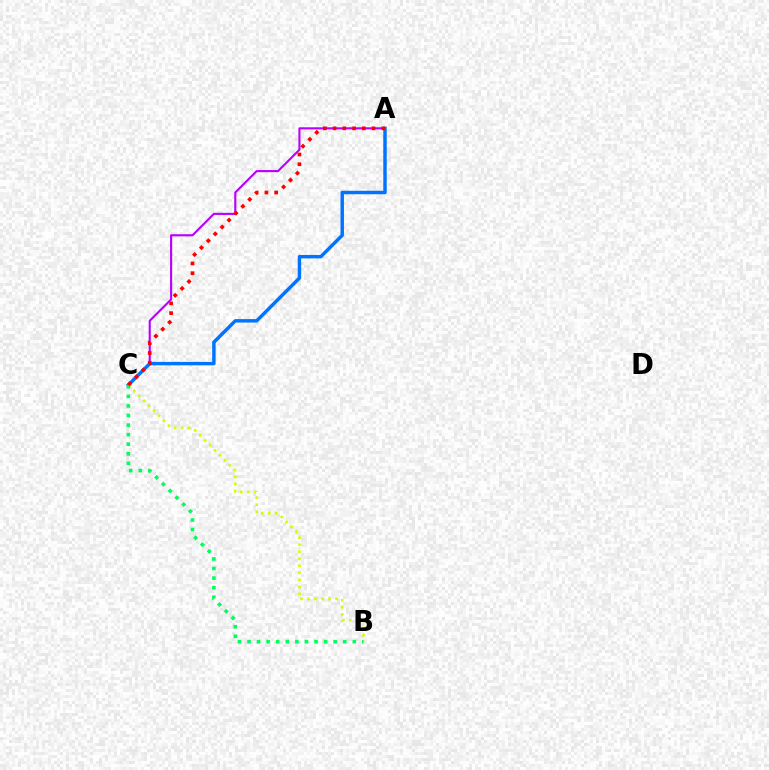{('A', 'C'): [{'color': '#b900ff', 'line_style': 'solid', 'thickness': 1.53}, {'color': '#0074ff', 'line_style': 'solid', 'thickness': 2.48}, {'color': '#ff0000', 'line_style': 'dotted', 'thickness': 2.65}], ('B', 'C'): [{'color': '#d1ff00', 'line_style': 'dotted', 'thickness': 1.91}, {'color': '#00ff5c', 'line_style': 'dotted', 'thickness': 2.6}]}